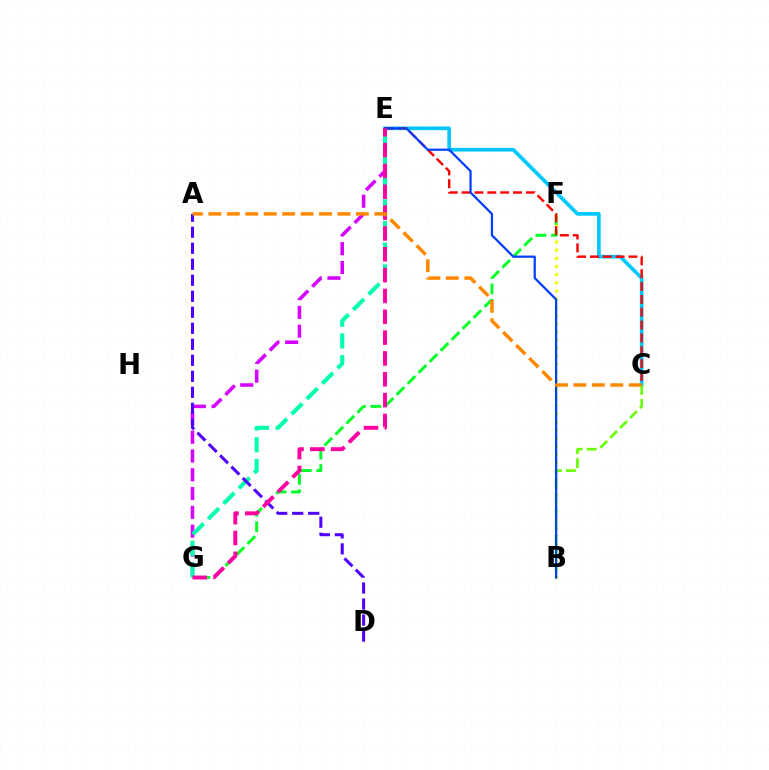{('C', 'E'): [{'color': '#00c7ff', 'line_style': 'solid', 'thickness': 2.63}, {'color': '#ff0000', 'line_style': 'dashed', 'thickness': 1.75}], ('B', 'F'): [{'color': '#eeff00', 'line_style': 'dotted', 'thickness': 2.22}], ('F', 'G'): [{'color': '#00ff27', 'line_style': 'dashed', 'thickness': 2.11}], ('B', 'C'): [{'color': '#66ff00', 'line_style': 'dashed', 'thickness': 1.91}], ('E', 'G'): [{'color': '#d600ff', 'line_style': 'dashed', 'thickness': 2.55}, {'color': '#00ffaf', 'line_style': 'dashed', 'thickness': 2.95}, {'color': '#ff00a0', 'line_style': 'dashed', 'thickness': 2.83}], ('B', 'E'): [{'color': '#003fff', 'line_style': 'solid', 'thickness': 1.6}], ('A', 'D'): [{'color': '#4f00ff', 'line_style': 'dashed', 'thickness': 2.17}], ('A', 'C'): [{'color': '#ff8800', 'line_style': 'dashed', 'thickness': 2.51}]}